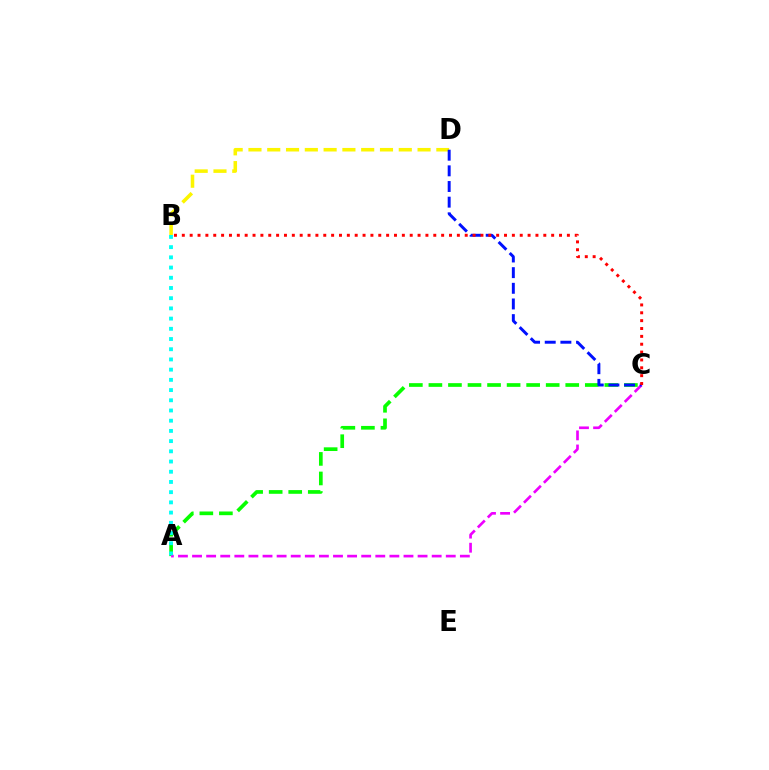{('A', 'C'): [{'color': '#08ff00', 'line_style': 'dashed', 'thickness': 2.66}, {'color': '#ee00ff', 'line_style': 'dashed', 'thickness': 1.91}], ('B', 'D'): [{'color': '#fcf500', 'line_style': 'dashed', 'thickness': 2.55}], ('A', 'B'): [{'color': '#00fff6', 'line_style': 'dotted', 'thickness': 2.77}], ('C', 'D'): [{'color': '#0010ff', 'line_style': 'dashed', 'thickness': 2.13}], ('B', 'C'): [{'color': '#ff0000', 'line_style': 'dotted', 'thickness': 2.14}]}